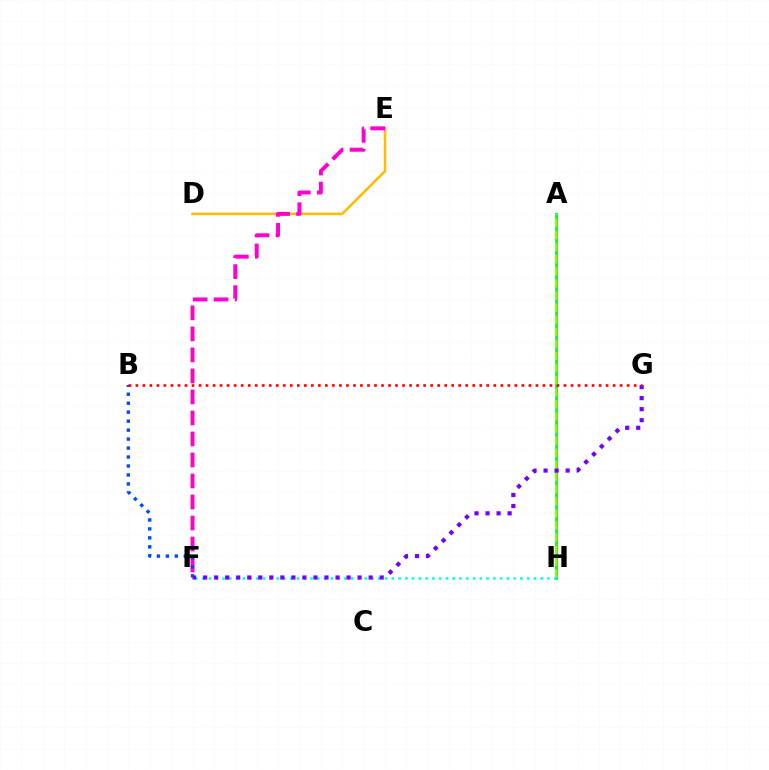{('D', 'E'): [{'color': '#ffbd00', 'line_style': 'solid', 'thickness': 1.86}], ('E', 'F'): [{'color': '#ff00cf', 'line_style': 'dashed', 'thickness': 2.85}], ('A', 'H'): [{'color': '#00ff39', 'line_style': 'solid', 'thickness': 2.25}, {'color': '#84ff00', 'line_style': 'dashed', 'thickness': 1.64}], ('F', 'H'): [{'color': '#00fff6', 'line_style': 'dotted', 'thickness': 1.84}], ('B', 'F'): [{'color': '#004bff', 'line_style': 'dotted', 'thickness': 2.44}], ('F', 'G'): [{'color': '#7200ff', 'line_style': 'dotted', 'thickness': 3.0}], ('B', 'G'): [{'color': '#ff0000', 'line_style': 'dotted', 'thickness': 1.91}]}